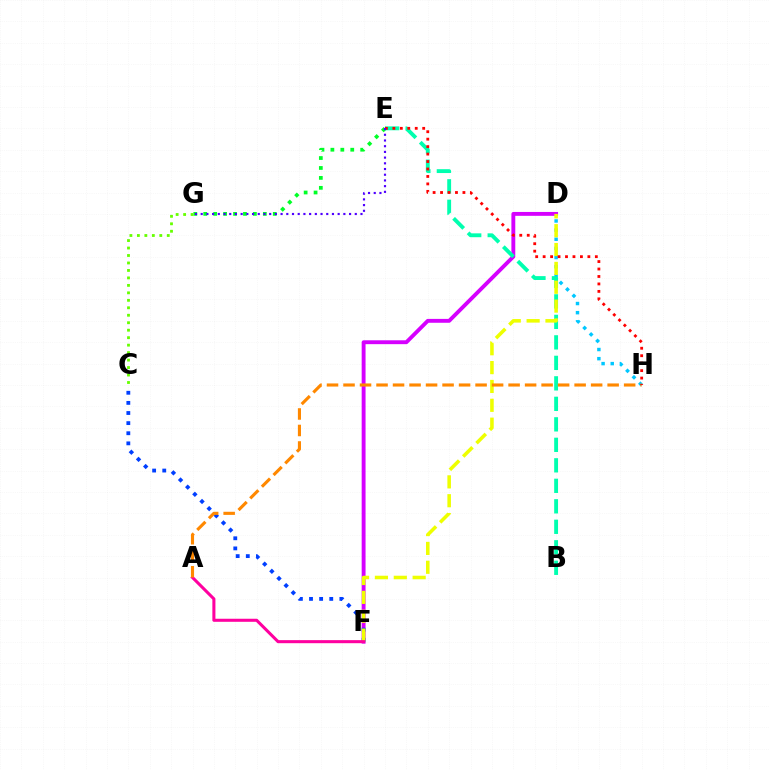{('D', 'H'): [{'color': '#00c7ff', 'line_style': 'dotted', 'thickness': 2.48}], ('D', 'F'): [{'color': '#d600ff', 'line_style': 'solid', 'thickness': 2.79}, {'color': '#eeff00', 'line_style': 'dashed', 'thickness': 2.56}], ('C', 'F'): [{'color': '#003fff', 'line_style': 'dotted', 'thickness': 2.75}], ('B', 'E'): [{'color': '#00ffaf', 'line_style': 'dashed', 'thickness': 2.78}], ('E', 'G'): [{'color': '#00ff27', 'line_style': 'dotted', 'thickness': 2.7}, {'color': '#4f00ff', 'line_style': 'dotted', 'thickness': 1.55}], ('A', 'F'): [{'color': '#ff00a0', 'line_style': 'solid', 'thickness': 2.2}], ('A', 'H'): [{'color': '#ff8800', 'line_style': 'dashed', 'thickness': 2.24}], ('E', 'H'): [{'color': '#ff0000', 'line_style': 'dotted', 'thickness': 2.03}], ('C', 'G'): [{'color': '#66ff00', 'line_style': 'dotted', 'thickness': 2.03}]}